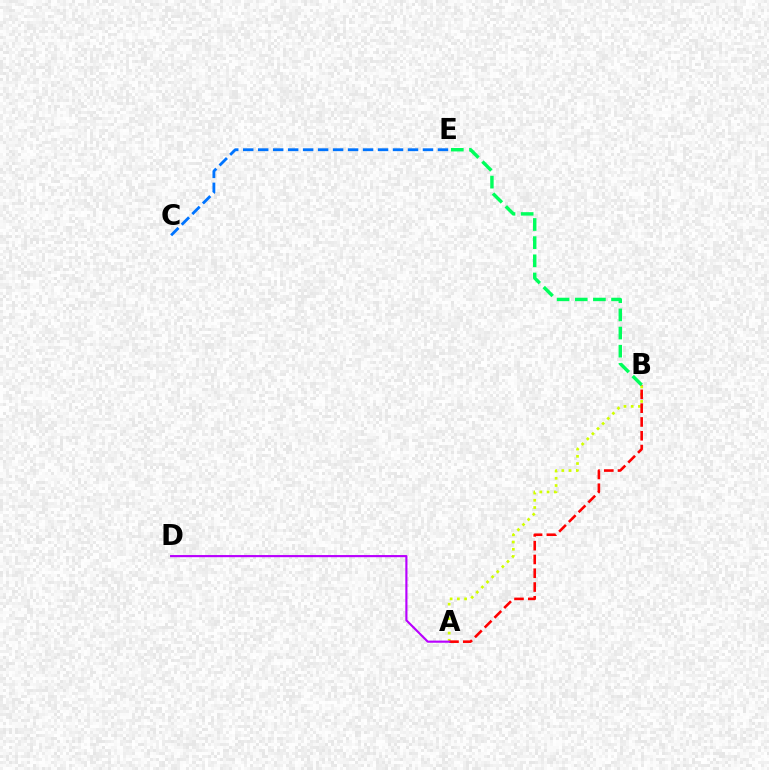{('A', 'B'): [{'color': '#d1ff00', 'line_style': 'dotted', 'thickness': 1.96}, {'color': '#ff0000', 'line_style': 'dashed', 'thickness': 1.87}], ('C', 'E'): [{'color': '#0074ff', 'line_style': 'dashed', 'thickness': 2.04}], ('A', 'D'): [{'color': '#b900ff', 'line_style': 'solid', 'thickness': 1.55}], ('B', 'E'): [{'color': '#00ff5c', 'line_style': 'dashed', 'thickness': 2.47}]}